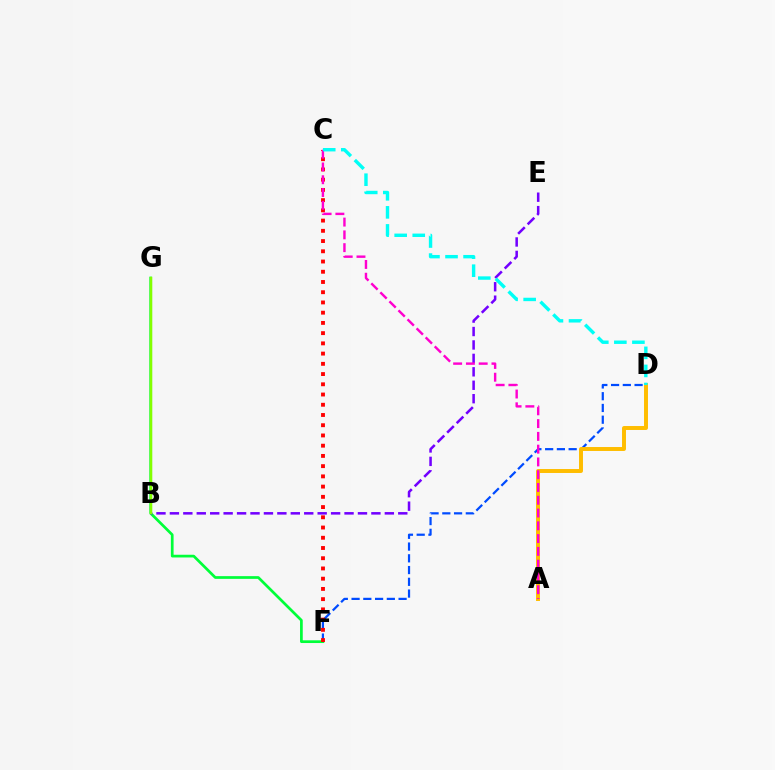{('F', 'G'): [{'color': '#00ff39', 'line_style': 'solid', 'thickness': 1.96}], ('D', 'F'): [{'color': '#004bff', 'line_style': 'dashed', 'thickness': 1.6}], ('B', 'E'): [{'color': '#7200ff', 'line_style': 'dashed', 'thickness': 1.82}], ('C', 'F'): [{'color': '#ff0000', 'line_style': 'dotted', 'thickness': 2.78}], ('A', 'D'): [{'color': '#ffbd00', 'line_style': 'solid', 'thickness': 2.84}], ('A', 'C'): [{'color': '#ff00cf', 'line_style': 'dashed', 'thickness': 1.74}], ('C', 'D'): [{'color': '#00fff6', 'line_style': 'dashed', 'thickness': 2.45}], ('B', 'G'): [{'color': '#84ff00', 'line_style': 'solid', 'thickness': 1.78}]}